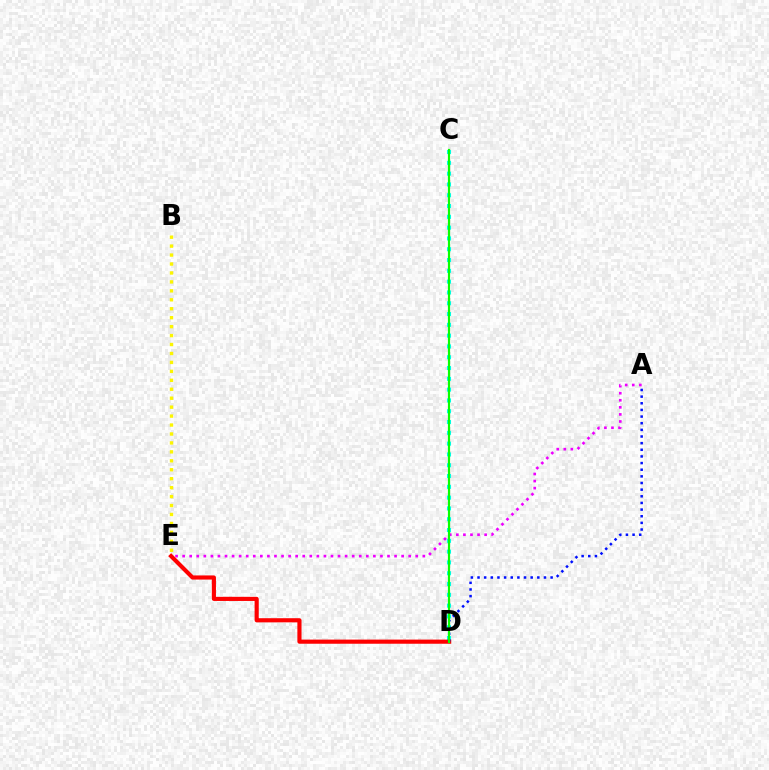{('C', 'D'): [{'color': '#00fff6', 'line_style': 'dotted', 'thickness': 2.93}, {'color': '#08ff00', 'line_style': 'solid', 'thickness': 1.57}], ('A', 'E'): [{'color': '#ee00ff', 'line_style': 'dotted', 'thickness': 1.92}], ('B', 'E'): [{'color': '#fcf500', 'line_style': 'dotted', 'thickness': 2.43}], ('D', 'E'): [{'color': '#ff0000', 'line_style': 'solid', 'thickness': 2.98}], ('A', 'D'): [{'color': '#0010ff', 'line_style': 'dotted', 'thickness': 1.81}]}